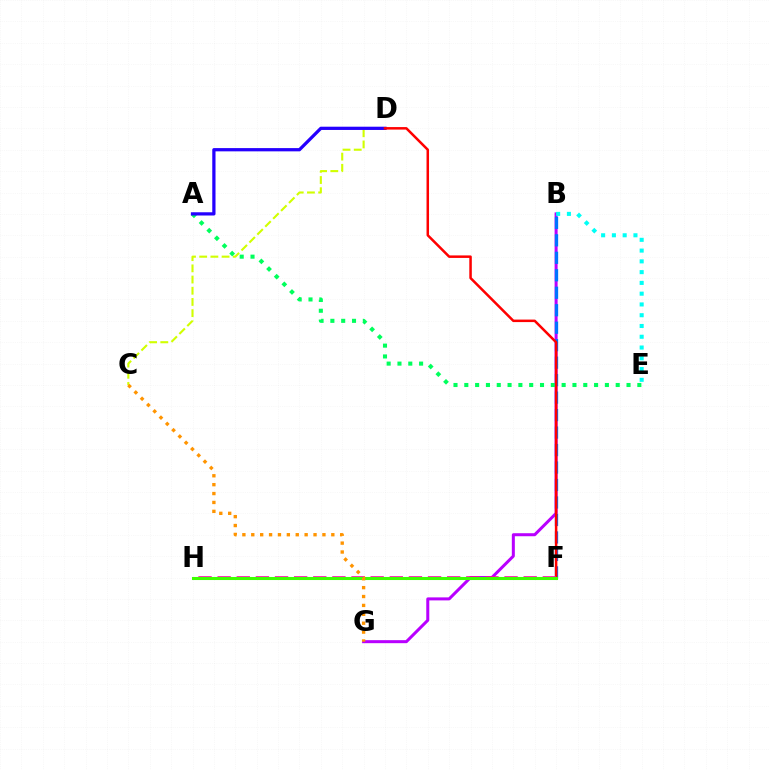{('B', 'G'): [{'color': '#b900ff', 'line_style': 'solid', 'thickness': 2.17}], ('C', 'D'): [{'color': '#d1ff00', 'line_style': 'dashed', 'thickness': 1.52}], ('A', 'E'): [{'color': '#00ff5c', 'line_style': 'dotted', 'thickness': 2.94}], ('A', 'D'): [{'color': '#2500ff', 'line_style': 'solid', 'thickness': 2.34}], ('B', 'F'): [{'color': '#0074ff', 'line_style': 'dashed', 'thickness': 2.37}], ('D', 'F'): [{'color': '#ff0000', 'line_style': 'solid', 'thickness': 1.81}], ('F', 'H'): [{'color': '#ff00ac', 'line_style': 'dashed', 'thickness': 2.6}, {'color': '#3dff00', 'line_style': 'solid', 'thickness': 2.21}], ('C', 'G'): [{'color': '#ff9400', 'line_style': 'dotted', 'thickness': 2.42}], ('B', 'E'): [{'color': '#00fff6', 'line_style': 'dotted', 'thickness': 2.93}]}